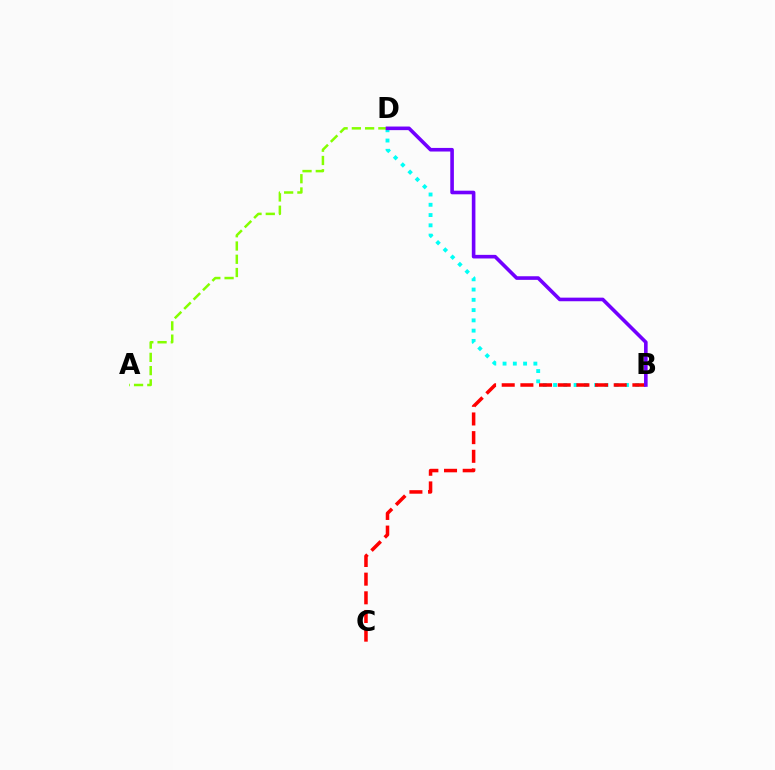{('B', 'D'): [{'color': '#00fff6', 'line_style': 'dotted', 'thickness': 2.79}, {'color': '#7200ff', 'line_style': 'solid', 'thickness': 2.59}], ('B', 'C'): [{'color': '#ff0000', 'line_style': 'dashed', 'thickness': 2.54}], ('A', 'D'): [{'color': '#84ff00', 'line_style': 'dashed', 'thickness': 1.8}]}